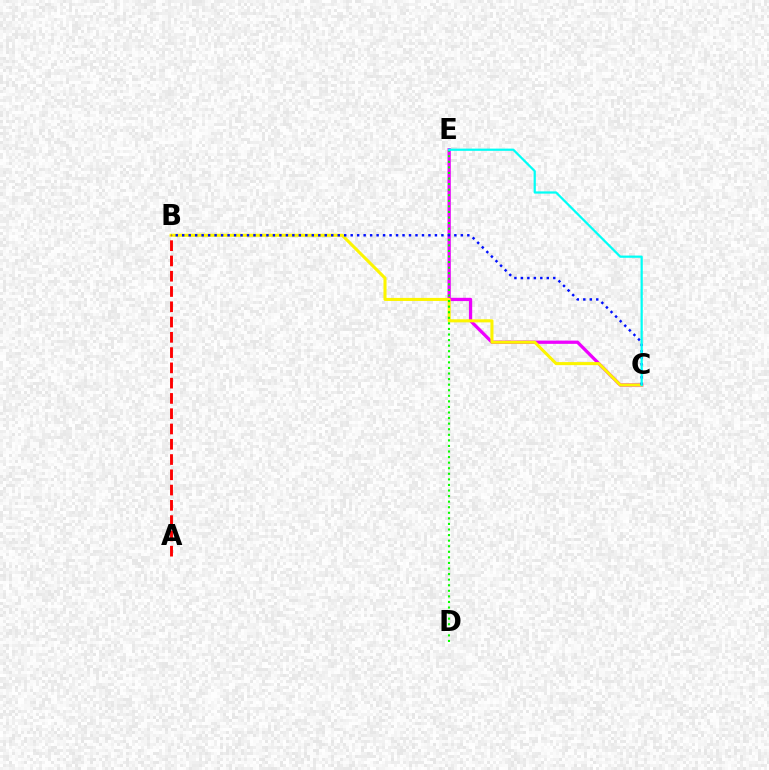{('C', 'E'): [{'color': '#ee00ff', 'line_style': 'solid', 'thickness': 2.35}, {'color': '#00fff6', 'line_style': 'solid', 'thickness': 1.6}], ('B', 'C'): [{'color': '#fcf500', 'line_style': 'solid', 'thickness': 2.21}, {'color': '#0010ff', 'line_style': 'dotted', 'thickness': 1.76}], ('D', 'E'): [{'color': '#08ff00', 'line_style': 'dotted', 'thickness': 1.51}], ('A', 'B'): [{'color': '#ff0000', 'line_style': 'dashed', 'thickness': 2.07}]}